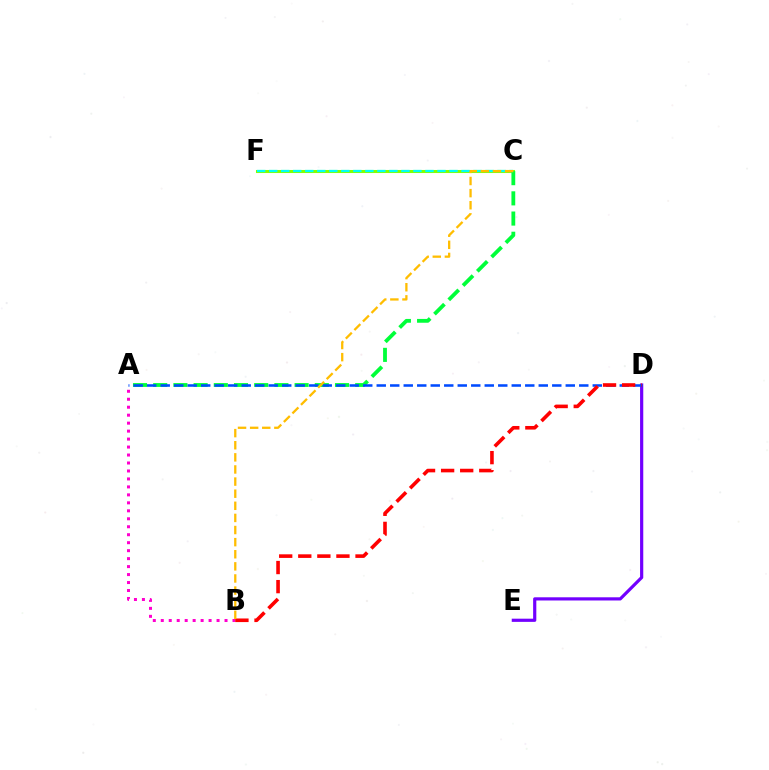{('C', 'F'): [{'color': '#84ff00', 'line_style': 'solid', 'thickness': 2.2}, {'color': '#00fff6', 'line_style': 'dashed', 'thickness': 1.63}], ('A', 'C'): [{'color': '#00ff39', 'line_style': 'dashed', 'thickness': 2.74}], ('D', 'E'): [{'color': '#7200ff', 'line_style': 'solid', 'thickness': 2.3}], ('A', 'B'): [{'color': '#ff00cf', 'line_style': 'dotted', 'thickness': 2.17}], ('A', 'D'): [{'color': '#004bff', 'line_style': 'dashed', 'thickness': 1.83}], ('B', 'D'): [{'color': '#ff0000', 'line_style': 'dashed', 'thickness': 2.59}], ('B', 'C'): [{'color': '#ffbd00', 'line_style': 'dashed', 'thickness': 1.65}]}